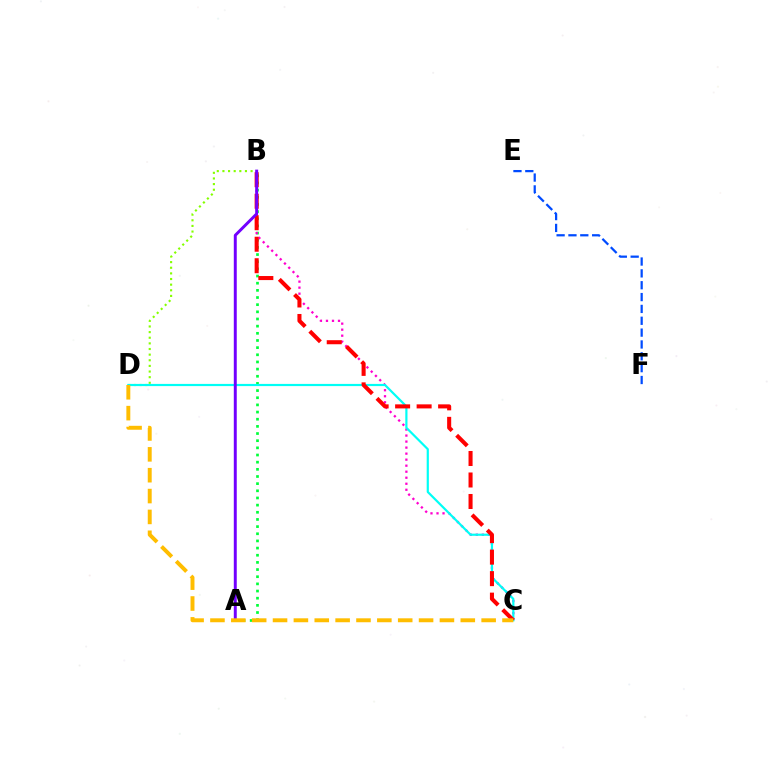{('B', 'D'): [{'color': '#84ff00', 'line_style': 'dotted', 'thickness': 1.53}], ('E', 'F'): [{'color': '#004bff', 'line_style': 'dashed', 'thickness': 1.61}], ('A', 'B'): [{'color': '#00ff39', 'line_style': 'dotted', 'thickness': 1.95}, {'color': '#7200ff', 'line_style': 'solid', 'thickness': 2.13}], ('B', 'C'): [{'color': '#ff00cf', 'line_style': 'dotted', 'thickness': 1.64}, {'color': '#ff0000', 'line_style': 'dashed', 'thickness': 2.92}], ('C', 'D'): [{'color': '#00fff6', 'line_style': 'solid', 'thickness': 1.58}, {'color': '#ffbd00', 'line_style': 'dashed', 'thickness': 2.83}]}